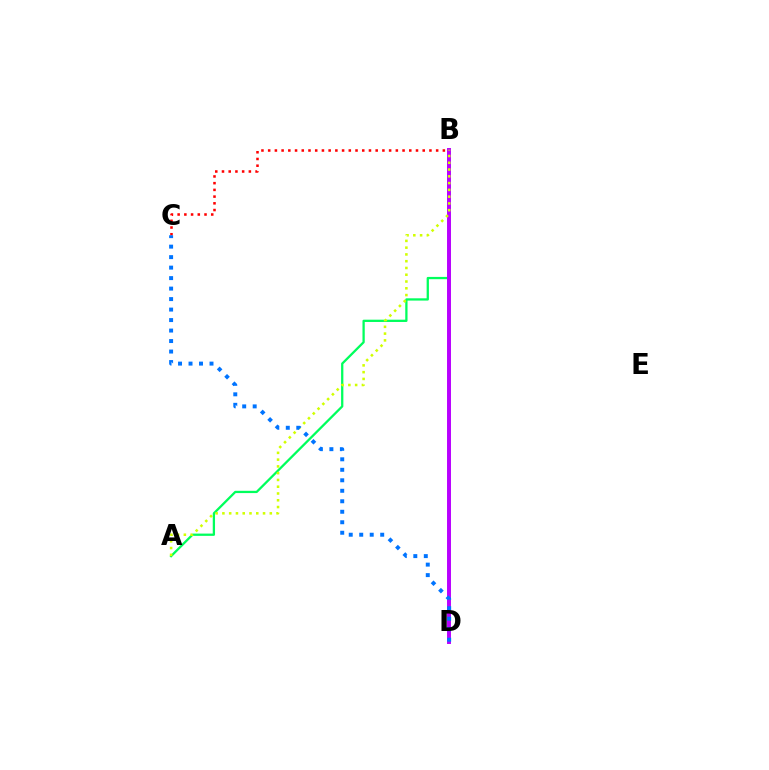{('B', 'C'): [{'color': '#ff0000', 'line_style': 'dotted', 'thickness': 1.83}], ('A', 'B'): [{'color': '#00ff5c', 'line_style': 'solid', 'thickness': 1.64}, {'color': '#d1ff00', 'line_style': 'dotted', 'thickness': 1.84}], ('B', 'D'): [{'color': '#b900ff', 'line_style': 'solid', 'thickness': 2.84}], ('C', 'D'): [{'color': '#0074ff', 'line_style': 'dotted', 'thickness': 2.85}]}